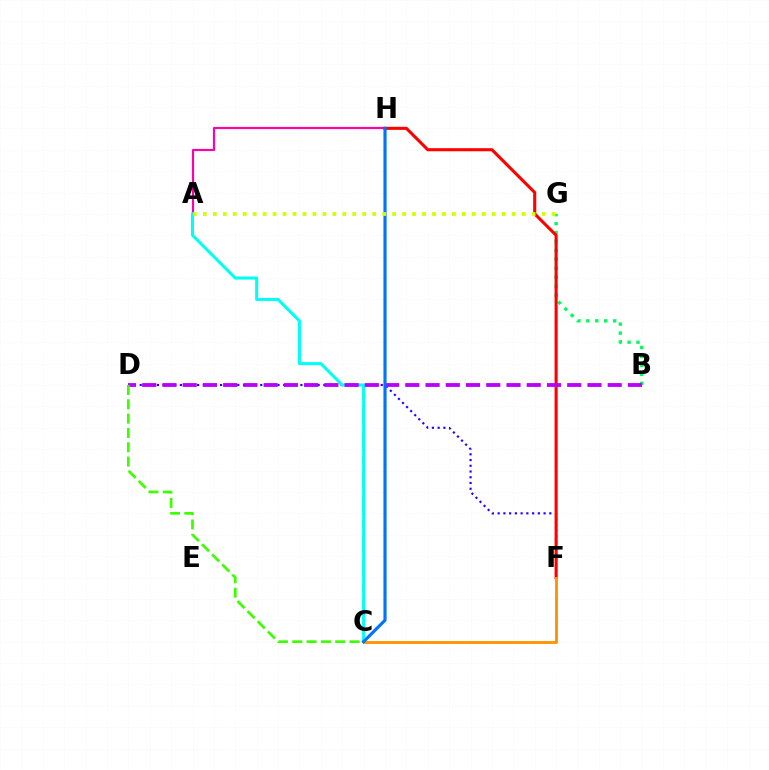{('D', 'F'): [{'color': '#2500ff', 'line_style': 'dotted', 'thickness': 1.56}], ('B', 'G'): [{'color': '#00ff5c', 'line_style': 'dotted', 'thickness': 2.43}], ('A', 'H'): [{'color': '#ff00ac', 'line_style': 'solid', 'thickness': 1.56}], ('F', 'H'): [{'color': '#ff0000', 'line_style': 'solid', 'thickness': 2.22}], ('A', 'C'): [{'color': '#00fff6', 'line_style': 'solid', 'thickness': 2.19}], ('C', 'F'): [{'color': '#ff9400', 'line_style': 'solid', 'thickness': 2.05}], ('B', 'D'): [{'color': '#b900ff', 'line_style': 'dashed', 'thickness': 2.75}], ('C', 'H'): [{'color': '#0074ff', 'line_style': 'solid', 'thickness': 2.26}], ('C', 'D'): [{'color': '#3dff00', 'line_style': 'dashed', 'thickness': 1.94}], ('A', 'G'): [{'color': '#d1ff00', 'line_style': 'dotted', 'thickness': 2.71}]}